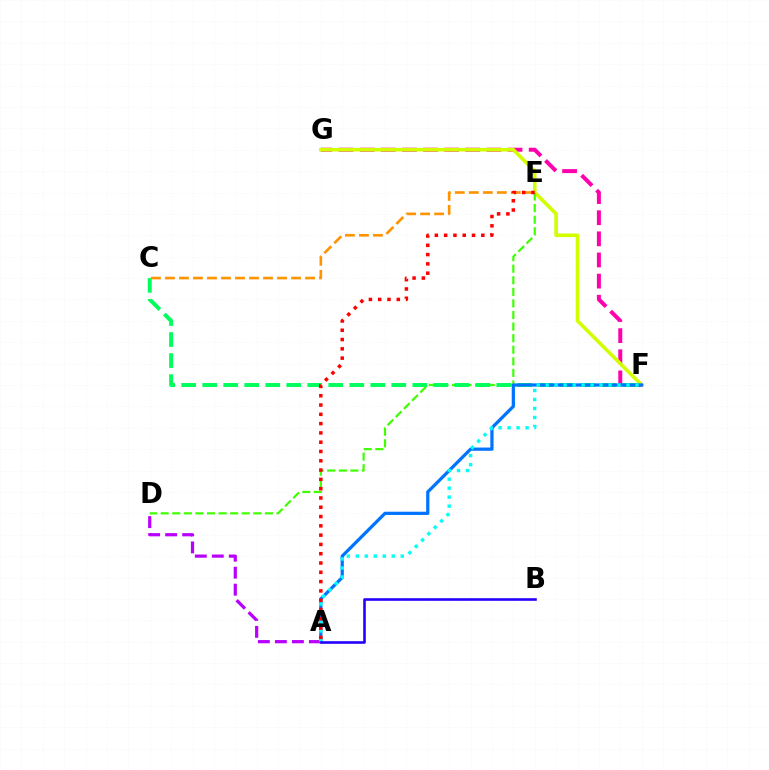{('F', 'G'): [{'color': '#ff00ac', 'line_style': 'dashed', 'thickness': 2.87}, {'color': '#d1ff00', 'line_style': 'solid', 'thickness': 2.6}], ('C', 'E'): [{'color': '#ff9400', 'line_style': 'dashed', 'thickness': 1.9}], ('D', 'E'): [{'color': '#3dff00', 'line_style': 'dashed', 'thickness': 1.57}], ('C', 'F'): [{'color': '#00ff5c', 'line_style': 'dashed', 'thickness': 2.85}], ('A', 'F'): [{'color': '#0074ff', 'line_style': 'solid', 'thickness': 2.33}, {'color': '#00fff6', 'line_style': 'dotted', 'thickness': 2.44}], ('A', 'D'): [{'color': '#b900ff', 'line_style': 'dashed', 'thickness': 2.31}], ('A', 'E'): [{'color': '#ff0000', 'line_style': 'dotted', 'thickness': 2.52}], ('A', 'B'): [{'color': '#2500ff', 'line_style': 'solid', 'thickness': 1.87}]}